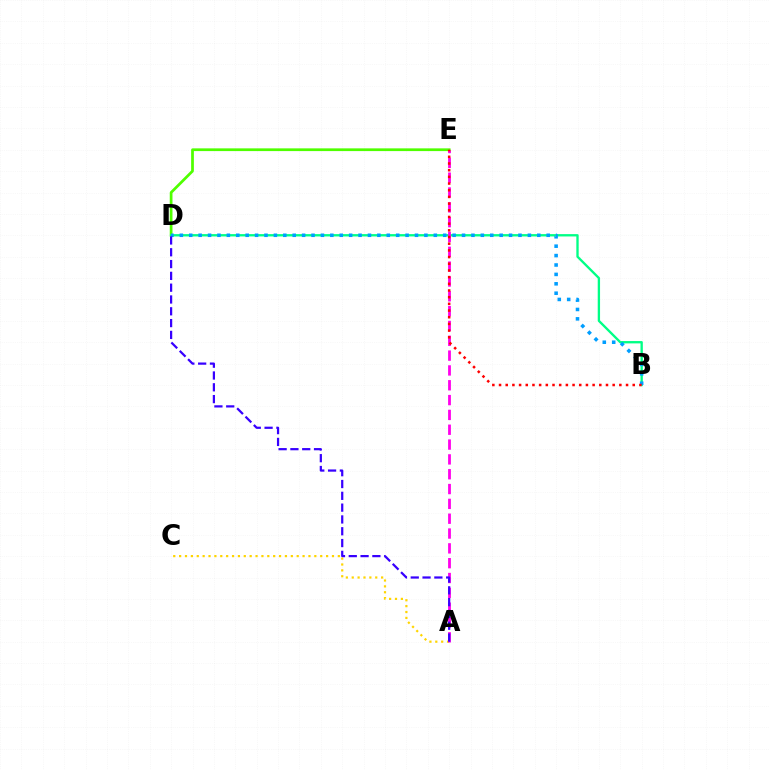{('D', 'E'): [{'color': '#4fff00', 'line_style': 'solid', 'thickness': 1.97}], ('A', 'C'): [{'color': '#ffd500', 'line_style': 'dotted', 'thickness': 1.6}], ('B', 'D'): [{'color': '#00ff86', 'line_style': 'solid', 'thickness': 1.68}, {'color': '#009eff', 'line_style': 'dotted', 'thickness': 2.56}], ('A', 'E'): [{'color': '#ff00ed', 'line_style': 'dashed', 'thickness': 2.01}], ('A', 'D'): [{'color': '#3700ff', 'line_style': 'dashed', 'thickness': 1.6}], ('B', 'E'): [{'color': '#ff0000', 'line_style': 'dotted', 'thickness': 1.82}]}